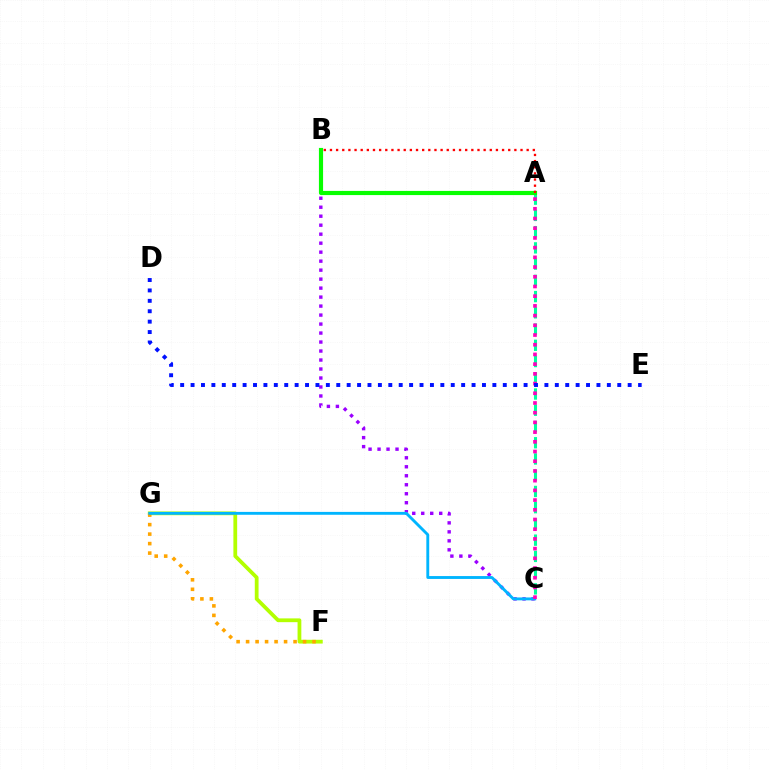{('A', 'C'): [{'color': '#00ff9d', 'line_style': 'dashed', 'thickness': 2.21}, {'color': '#ff00bd', 'line_style': 'dotted', 'thickness': 2.64}], ('B', 'C'): [{'color': '#9b00ff', 'line_style': 'dotted', 'thickness': 2.44}], ('F', 'G'): [{'color': '#b3ff00', 'line_style': 'solid', 'thickness': 2.72}, {'color': '#ffa500', 'line_style': 'dotted', 'thickness': 2.58}], ('A', 'B'): [{'color': '#08ff00', 'line_style': 'solid', 'thickness': 2.99}, {'color': '#ff0000', 'line_style': 'dotted', 'thickness': 1.67}], ('C', 'G'): [{'color': '#00b5ff', 'line_style': 'solid', 'thickness': 2.07}], ('D', 'E'): [{'color': '#0010ff', 'line_style': 'dotted', 'thickness': 2.83}]}